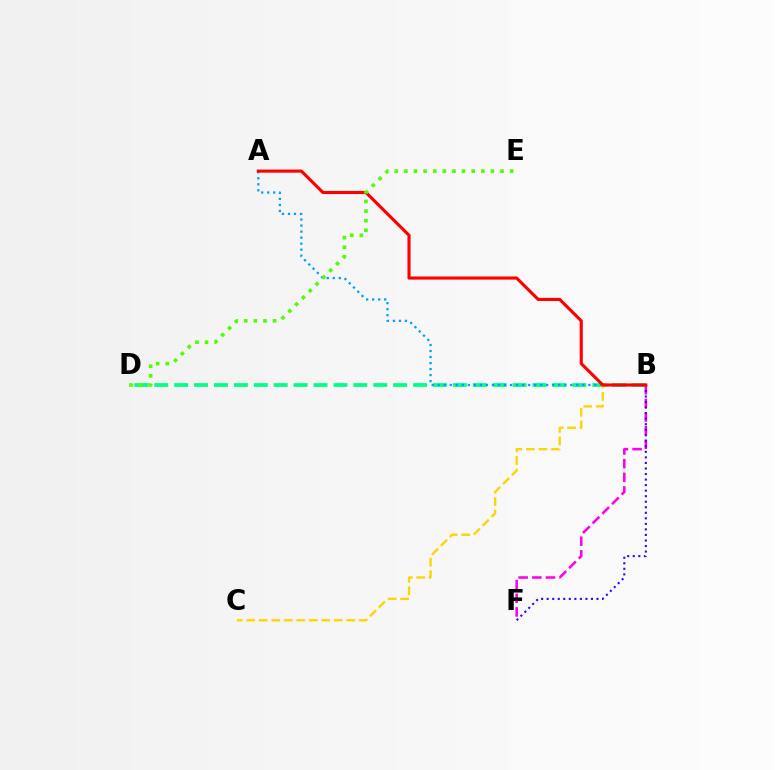{('B', 'D'): [{'color': '#00ff86', 'line_style': 'dashed', 'thickness': 2.7}], ('B', 'F'): [{'color': '#ff00ed', 'line_style': 'dashed', 'thickness': 1.85}, {'color': '#3700ff', 'line_style': 'dotted', 'thickness': 1.5}], ('A', 'B'): [{'color': '#009eff', 'line_style': 'dotted', 'thickness': 1.64}, {'color': '#ff0000', 'line_style': 'solid', 'thickness': 2.24}], ('B', 'C'): [{'color': '#ffd500', 'line_style': 'dashed', 'thickness': 1.7}], ('D', 'E'): [{'color': '#4fff00', 'line_style': 'dotted', 'thickness': 2.61}]}